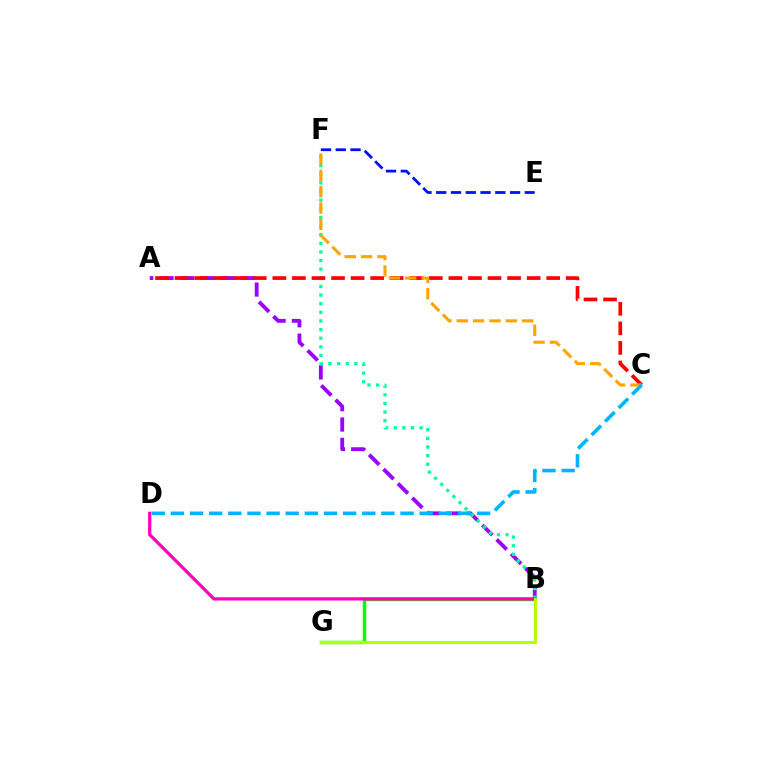{('A', 'B'): [{'color': '#9b00ff', 'line_style': 'dashed', 'thickness': 2.76}], ('B', 'F'): [{'color': '#00ff9d', 'line_style': 'dotted', 'thickness': 2.34}], ('A', 'C'): [{'color': '#ff0000', 'line_style': 'dashed', 'thickness': 2.66}], ('C', 'F'): [{'color': '#ffa500', 'line_style': 'dashed', 'thickness': 2.22}], ('B', 'G'): [{'color': '#08ff00', 'line_style': 'solid', 'thickness': 2.48}, {'color': '#b3ff00', 'line_style': 'solid', 'thickness': 2.21}], ('B', 'D'): [{'color': '#ff00bd', 'line_style': 'solid', 'thickness': 2.35}], ('E', 'F'): [{'color': '#0010ff', 'line_style': 'dashed', 'thickness': 2.01}], ('C', 'D'): [{'color': '#00b5ff', 'line_style': 'dashed', 'thickness': 2.6}]}